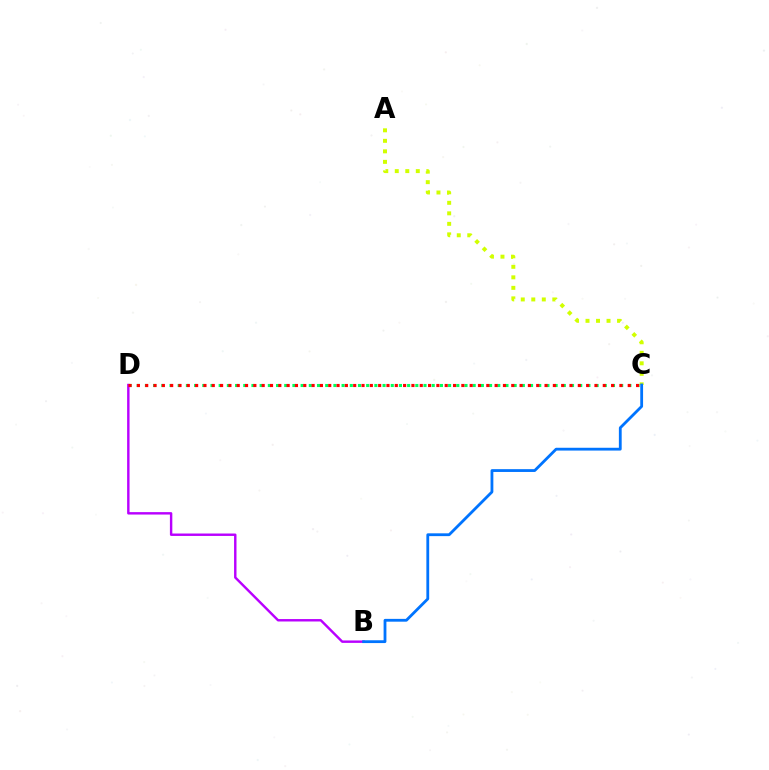{('C', 'D'): [{'color': '#00ff5c', 'line_style': 'dotted', 'thickness': 2.23}, {'color': '#ff0000', 'line_style': 'dotted', 'thickness': 2.26}], ('A', 'C'): [{'color': '#d1ff00', 'line_style': 'dotted', 'thickness': 2.86}], ('B', 'D'): [{'color': '#b900ff', 'line_style': 'solid', 'thickness': 1.74}], ('B', 'C'): [{'color': '#0074ff', 'line_style': 'solid', 'thickness': 2.02}]}